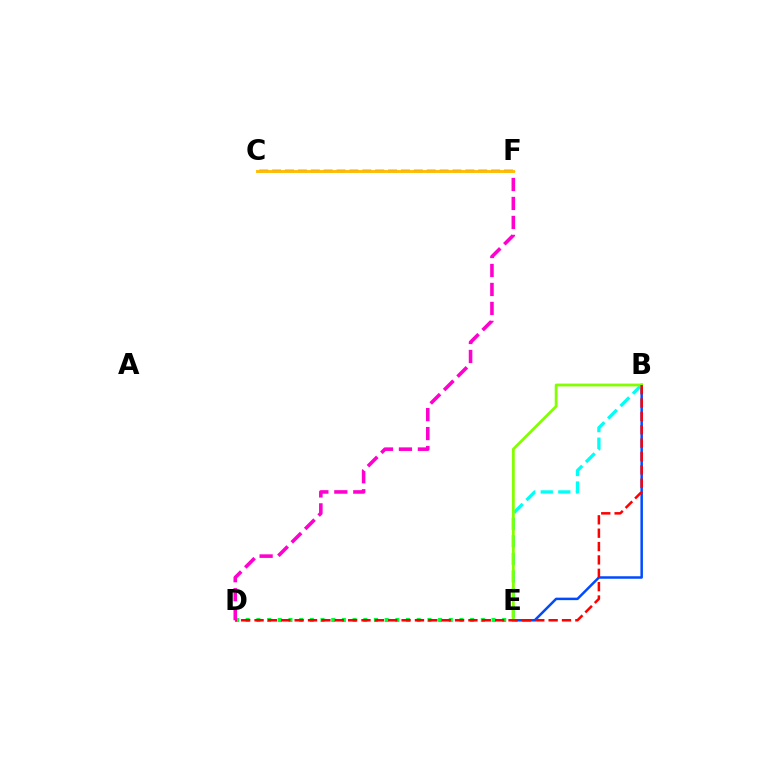{('D', 'E'): [{'color': '#00ff39', 'line_style': 'dotted', 'thickness': 2.9}], ('B', 'E'): [{'color': '#004bff', 'line_style': 'solid', 'thickness': 1.8}, {'color': '#00fff6', 'line_style': 'dashed', 'thickness': 2.39}, {'color': '#84ff00', 'line_style': 'solid', 'thickness': 2.01}], ('C', 'F'): [{'color': '#7200ff', 'line_style': 'dashed', 'thickness': 1.75}, {'color': '#ffbd00', 'line_style': 'solid', 'thickness': 2.1}], ('B', 'D'): [{'color': '#ff0000', 'line_style': 'dashed', 'thickness': 1.82}], ('D', 'F'): [{'color': '#ff00cf', 'line_style': 'dashed', 'thickness': 2.58}]}